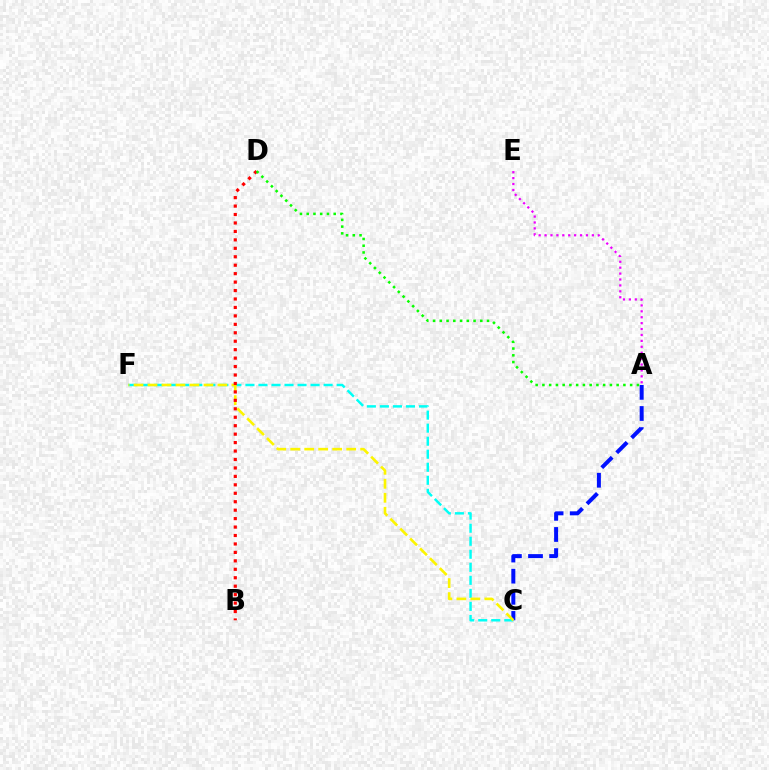{('A', 'C'): [{'color': '#0010ff', 'line_style': 'dashed', 'thickness': 2.87}], ('C', 'F'): [{'color': '#00fff6', 'line_style': 'dashed', 'thickness': 1.77}, {'color': '#fcf500', 'line_style': 'dashed', 'thickness': 1.9}], ('A', 'E'): [{'color': '#ee00ff', 'line_style': 'dotted', 'thickness': 1.61}], ('B', 'D'): [{'color': '#ff0000', 'line_style': 'dotted', 'thickness': 2.3}], ('A', 'D'): [{'color': '#08ff00', 'line_style': 'dotted', 'thickness': 1.83}]}